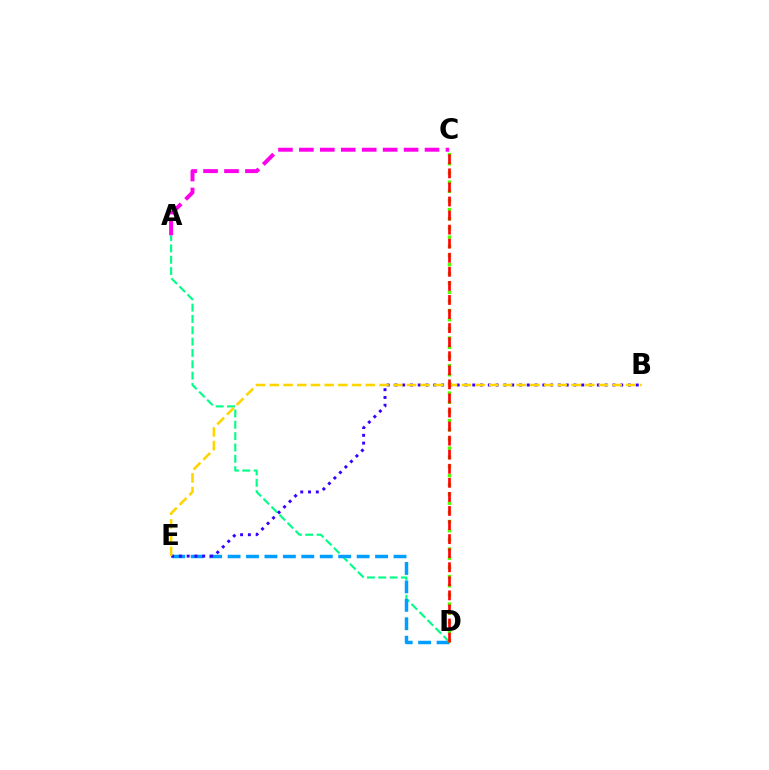{('A', 'D'): [{'color': '#00ff86', 'line_style': 'dashed', 'thickness': 1.54}], ('D', 'E'): [{'color': '#009eff', 'line_style': 'dashed', 'thickness': 2.5}], ('B', 'E'): [{'color': '#3700ff', 'line_style': 'dotted', 'thickness': 2.12}, {'color': '#ffd500', 'line_style': 'dashed', 'thickness': 1.86}], ('C', 'D'): [{'color': '#4fff00', 'line_style': 'dotted', 'thickness': 2.49}, {'color': '#ff0000', 'line_style': 'dashed', 'thickness': 1.91}], ('A', 'C'): [{'color': '#ff00ed', 'line_style': 'dashed', 'thickness': 2.84}]}